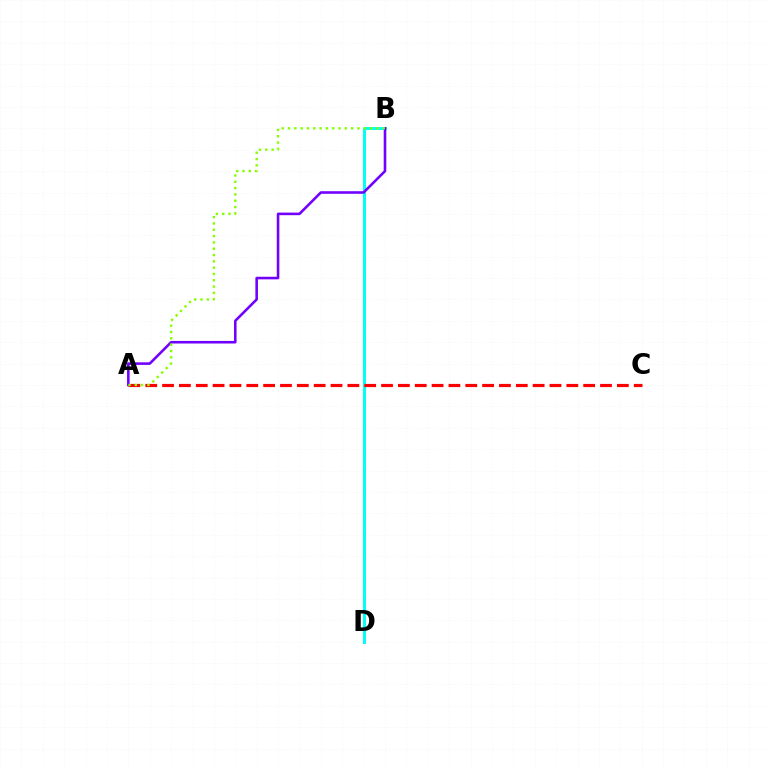{('B', 'D'): [{'color': '#00fff6', 'line_style': 'solid', 'thickness': 2.16}], ('A', 'C'): [{'color': '#ff0000', 'line_style': 'dashed', 'thickness': 2.29}], ('A', 'B'): [{'color': '#7200ff', 'line_style': 'solid', 'thickness': 1.86}, {'color': '#84ff00', 'line_style': 'dotted', 'thickness': 1.71}]}